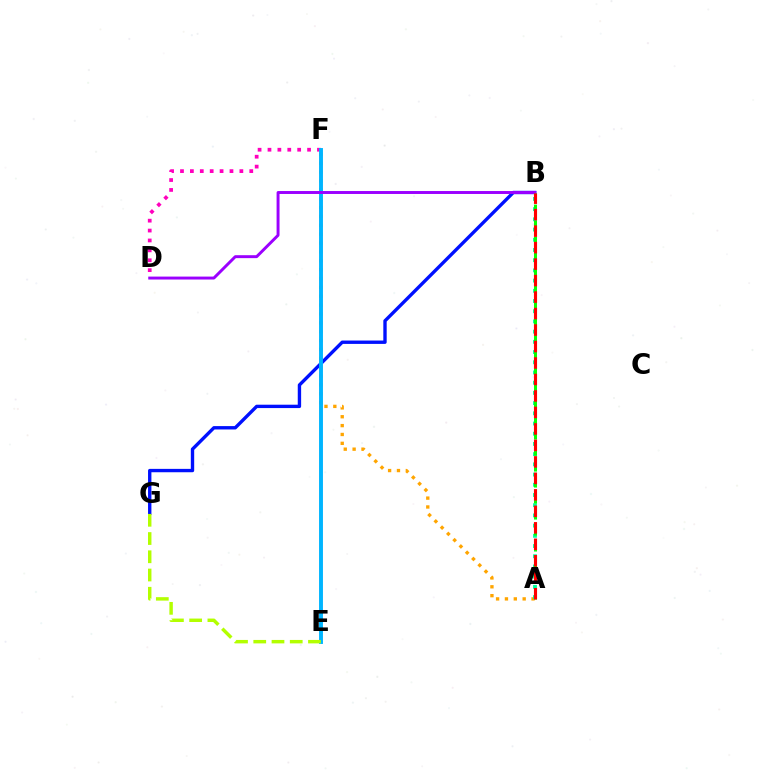{('A', 'F'): [{'color': '#ffa500', 'line_style': 'dotted', 'thickness': 2.41}], ('B', 'G'): [{'color': '#0010ff', 'line_style': 'solid', 'thickness': 2.43}], ('D', 'F'): [{'color': '#ff00bd', 'line_style': 'dotted', 'thickness': 2.69}], ('E', 'F'): [{'color': '#00b5ff', 'line_style': 'solid', 'thickness': 2.81}], ('E', 'G'): [{'color': '#b3ff00', 'line_style': 'dashed', 'thickness': 2.48}], ('B', 'D'): [{'color': '#9b00ff', 'line_style': 'solid', 'thickness': 2.12}], ('A', 'B'): [{'color': '#00ff9d', 'line_style': 'dotted', 'thickness': 2.77}, {'color': '#08ff00', 'line_style': 'dashed', 'thickness': 2.17}, {'color': '#ff0000', 'line_style': 'dashed', 'thickness': 2.24}]}